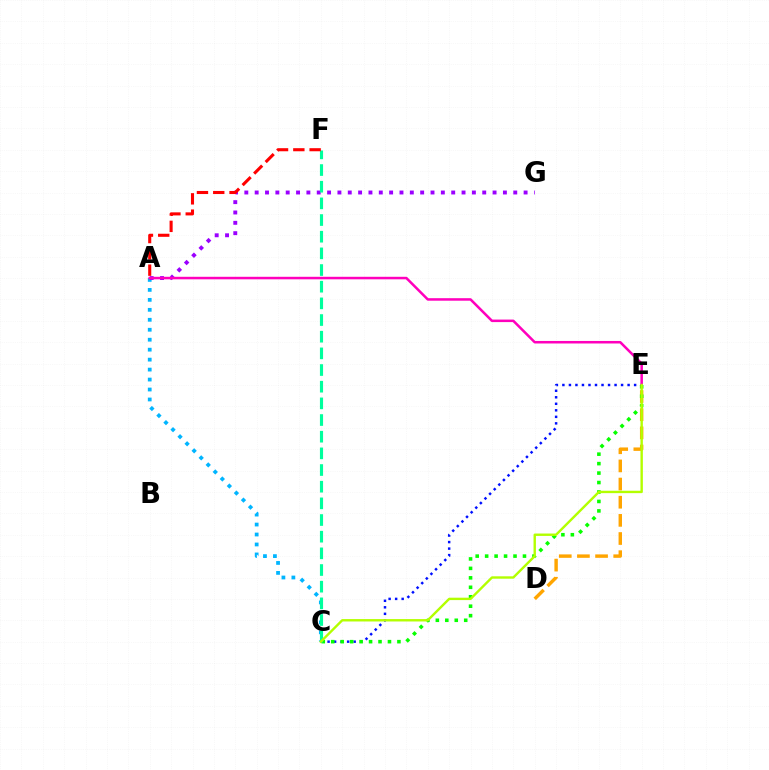{('C', 'E'): [{'color': '#0010ff', 'line_style': 'dotted', 'thickness': 1.77}, {'color': '#08ff00', 'line_style': 'dotted', 'thickness': 2.57}, {'color': '#b3ff00', 'line_style': 'solid', 'thickness': 1.72}], ('D', 'E'): [{'color': '#ffa500', 'line_style': 'dashed', 'thickness': 2.47}], ('A', 'C'): [{'color': '#00b5ff', 'line_style': 'dotted', 'thickness': 2.71}], ('A', 'G'): [{'color': '#9b00ff', 'line_style': 'dotted', 'thickness': 2.81}], ('A', 'E'): [{'color': '#ff00bd', 'line_style': 'solid', 'thickness': 1.82}], ('C', 'F'): [{'color': '#00ff9d', 'line_style': 'dashed', 'thickness': 2.26}], ('A', 'F'): [{'color': '#ff0000', 'line_style': 'dashed', 'thickness': 2.21}]}